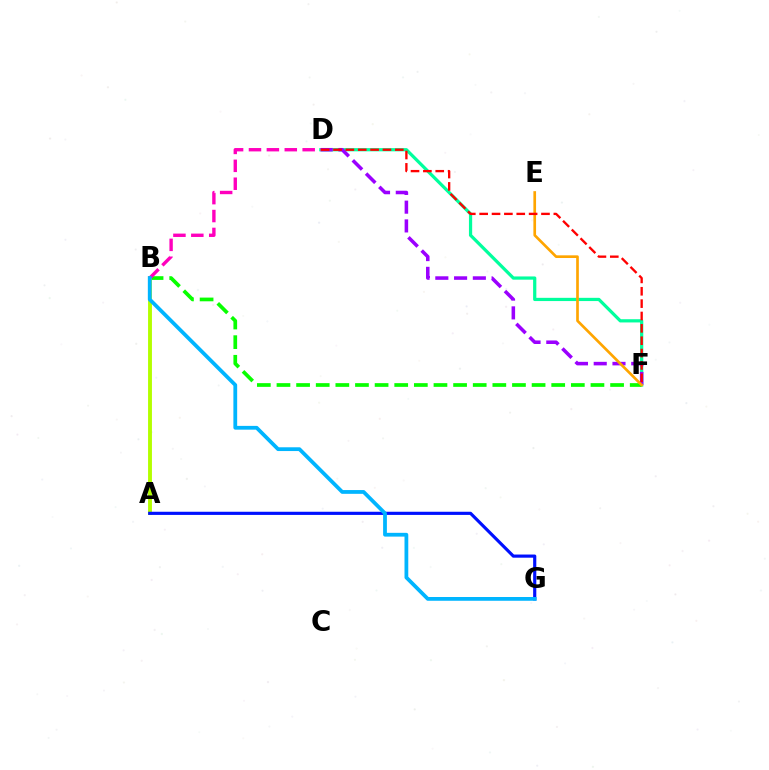{('D', 'F'): [{'color': '#00ff9d', 'line_style': 'solid', 'thickness': 2.32}, {'color': '#9b00ff', 'line_style': 'dashed', 'thickness': 2.55}, {'color': '#ff0000', 'line_style': 'dashed', 'thickness': 1.68}], ('B', 'F'): [{'color': '#08ff00', 'line_style': 'dashed', 'thickness': 2.67}], ('E', 'F'): [{'color': '#ffa500', 'line_style': 'solid', 'thickness': 1.93}], ('A', 'B'): [{'color': '#b3ff00', 'line_style': 'solid', 'thickness': 2.8}], ('B', 'D'): [{'color': '#ff00bd', 'line_style': 'dashed', 'thickness': 2.43}], ('A', 'G'): [{'color': '#0010ff', 'line_style': 'solid', 'thickness': 2.28}], ('B', 'G'): [{'color': '#00b5ff', 'line_style': 'solid', 'thickness': 2.72}]}